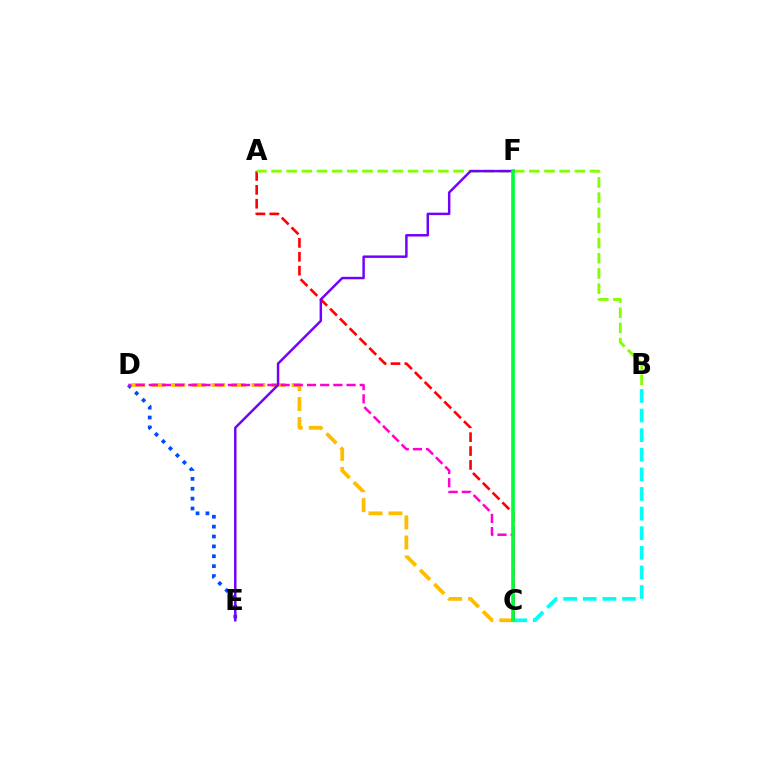{('A', 'C'): [{'color': '#ff0000', 'line_style': 'dashed', 'thickness': 1.89}], ('D', 'E'): [{'color': '#004bff', 'line_style': 'dotted', 'thickness': 2.68}], ('B', 'C'): [{'color': '#00fff6', 'line_style': 'dashed', 'thickness': 2.66}], ('A', 'B'): [{'color': '#84ff00', 'line_style': 'dashed', 'thickness': 2.06}], ('C', 'D'): [{'color': '#ffbd00', 'line_style': 'dashed', 'thickness': 2.72}, {'color': '#ff00cf', 'line_style': 'dashed', 'thickness': 1.79}], ('E', 'F'): [{'color': '#7200ff', 'line_style': 'solid', 'thickness': 1.77}], ('C', 'F'): [{'color': '#00ff39', 'line_style': 'solid', 'thickness': 2.61}]}